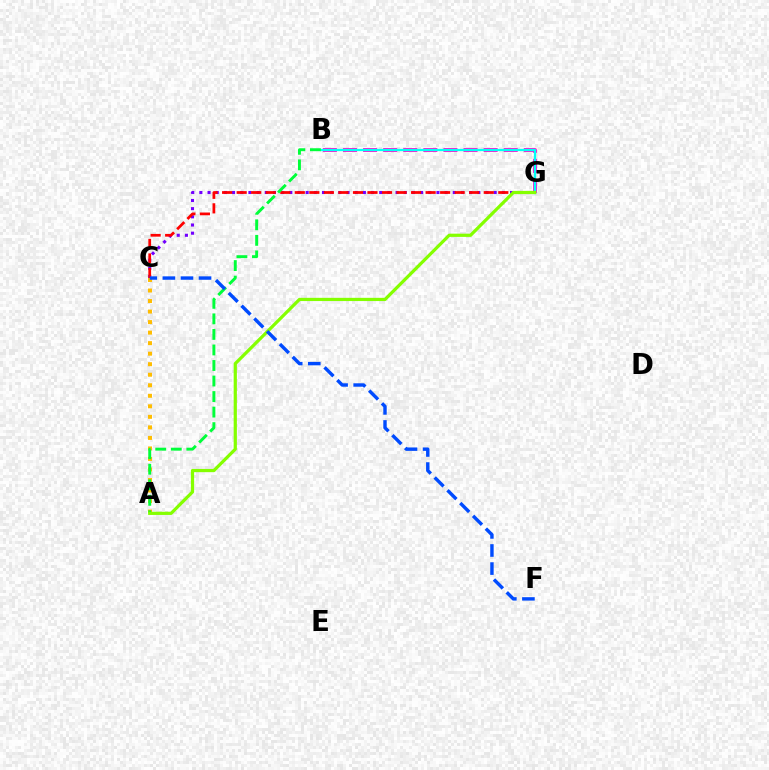{('C', 'G'): [{'color': '#7200ff', 'line_style': 'dotted', 'thickness': 2.22}, {'color': '#ff0000', 'line_style': 'dashed', 'thickness': 1.97}], ('B', 'G'): [{'color': '#ff00cf', 'line_style': 'dashed', 'thickness': 2.73}, {'color': '#00fff6', 'line_style': 'solid', 'thickness': 1.64}], ('A', 'C'): [{'color': '#ffbd00', 'line_style': 'dotted', 'thickness': 2.86}], ('A', 'B'): [{'color': '#00ff39', 'line_style': 'dashed', 'thickness': 2.11}], ('A', 'G'): [{'color': '#84ff00', 'line_style': 'solid', 'thickness': 2.32}], ('C', 'F'): [{'color': '#004bff', 'line_style': 'dashed', 'thickness': 2.46}]}